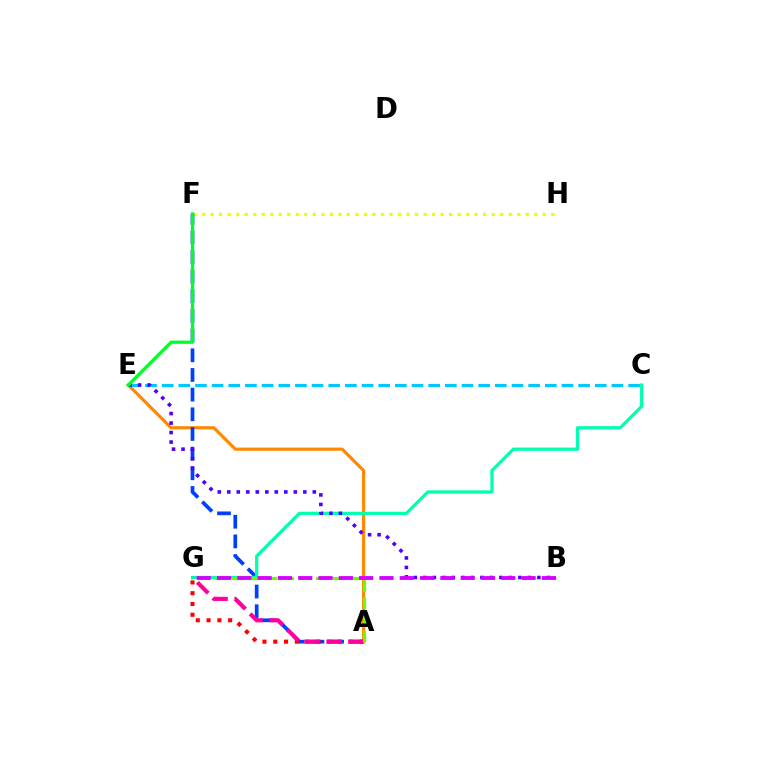{('A', 'E'): [{'color': '#ff8800', 'line_style': 'solid', 'thickness': 2.29}], ('C', 'E'): [{'color': '#00c7ff', 'line_style': 'dashed', 'thickness': 2.26}], ('F', 'H'): [{'color': '#eeff00', 'line_style': 'dotted', 'thickness': 2.31}], ('A', 'F'): [{'color': '#003fff', 'line_style': 'dashed', 'thickness': 2.67}], ('A', 'G'): [{'color': '#ff0000', 'line_style': 'dotted', 'thickness': 2.93}, {'color': '#ff00a0', 'line_style': 'dashed', 'thickness': 2.98}, {'color': '#66ff00', 'line_style': 'dashed', 'thickness': 2.28}], ('C', 'G'): [{'color': '#00ffaf', 'line_style': 'solid', 'thickness': 2.32}], ('B', 'E'): [{'color': '#4f00ff', 'line_style': 'dotted', 'thickness': 2.58}], ('E', 'F'): [{'color': '#00ff27', 'line_style': 'solid', 'thickness': 2.37}], ('B', 'G'): [{'color': '#d600ff', 'line_style': 'dashed', 'thickness': 2.76}]}